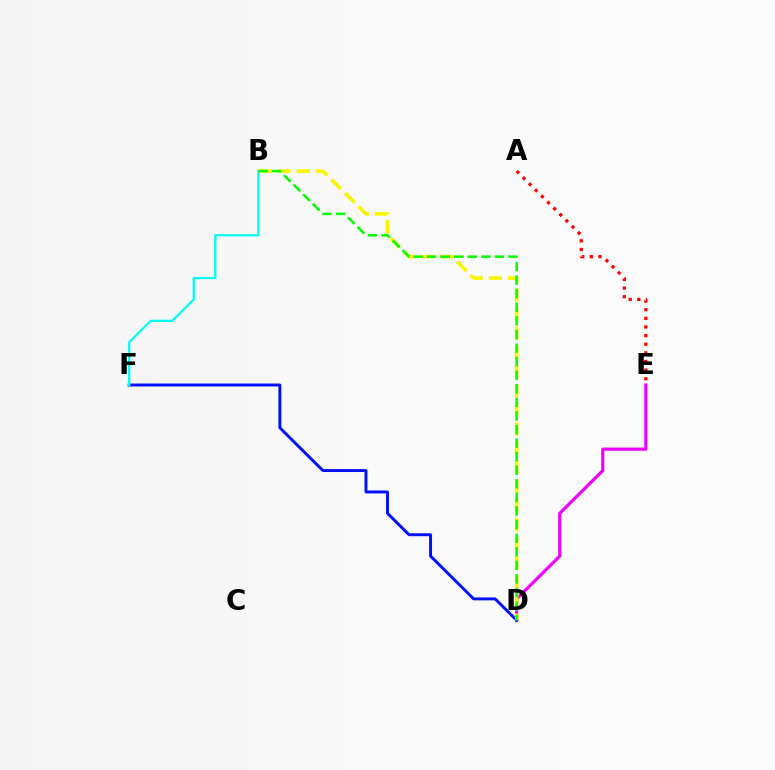{('D', 'E'): [{'color': '#ee00ff', 'line_style': 'solid', 'thickness': 2.27}], ('D', 'F'): [{'color': '#0010ff', 'line_style': 'solid', 'thickness': 2.11}], ('B', 'D'): [{'color': '#fcf500', 'line_style': 'dashed', 'thickness': 2.6}, {'color': '#08ff00', 'line_style': 'dashed', 'thickness': 1.84}], ('B', 'F'): [{'color': '#00fff6', 'line_style': 'solid', 'thickness': 1.63}], ('A', 'E'): [{'color': '#ff0000', 'line_style': 'dotted', 'thickness': 2.35}]}